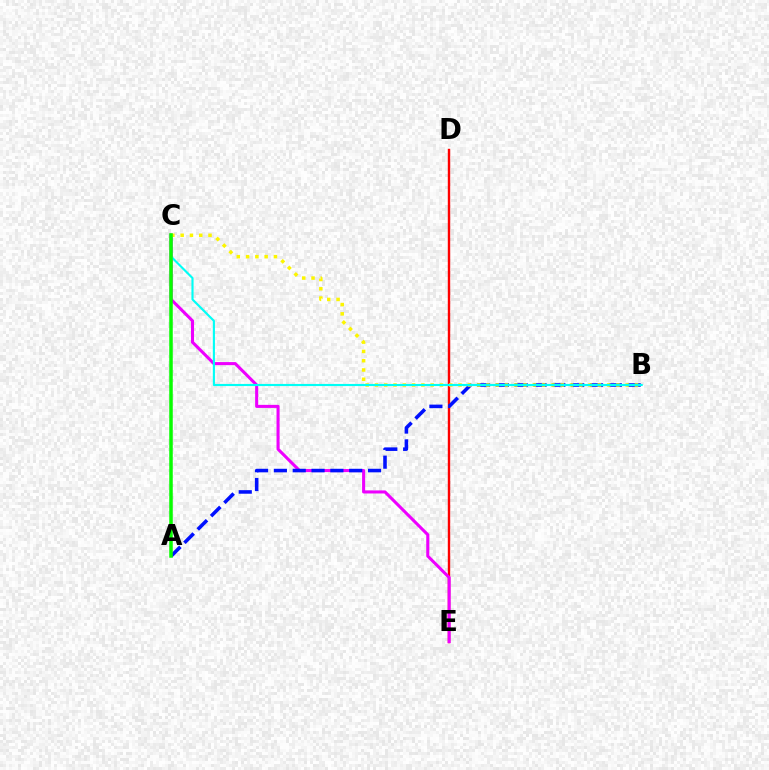{('D', 'E'): [{'color': '#ff0000', 'line_style': 'solid', 'thickness': 1.74}], ('C', 'E'): [{'color': '#ee00ff', 'line_style': 'solid', 'thickness': 2.2}], ('A', 'B'): [{'color': '#0010ff', 'line_style': 'dashed', 'thickness': 2.56}], ('B', 'C'): [{'color': '#fcf500', 'line_style': 'dotted', 'thickness': 2.52}, {'color': '#00fff6', 'line_style': 'solid', 'thickness': 1.53}], ('A', 'C'): [{'color': '#08ff00', 'line_style': 'solid', 'thickness': 2.53}]}